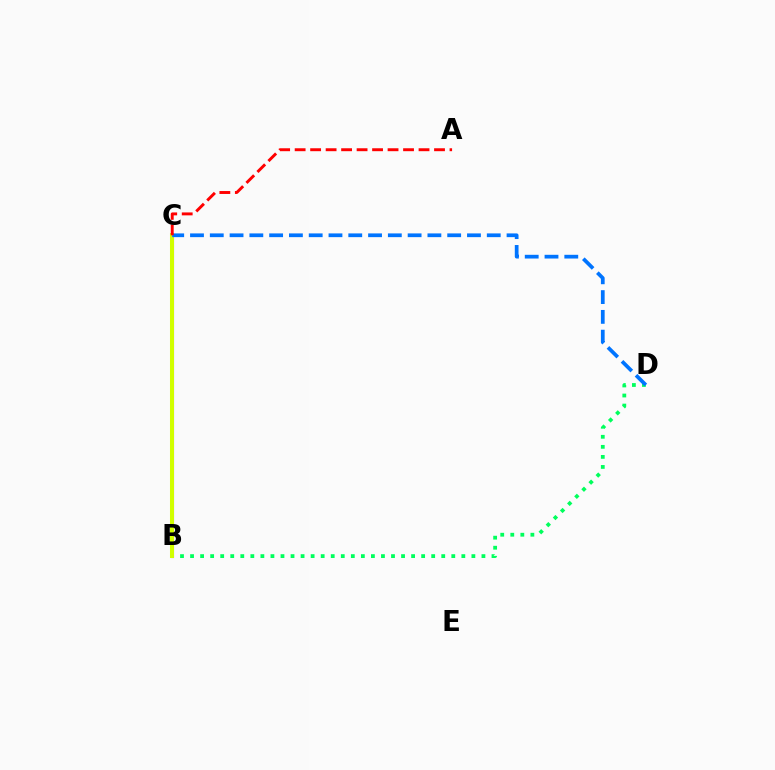{('B', 'C'): [{'color': '#b900ff', 'line_style': 'solid', 'thickness': 2.22}, {'color': '#d1ff00', 'line_style': 'solid', 'thickness': 2.91}], ('B', 'D'): [{'color': '#00ff5c', 'line_style': 'dotted', 'thickness': 2.73}], ('C', 'D'): [{'color': '#0074ff', 'line_style': 'dashed', 'thickness': 2.69}], ('A', 'C'): [{'color': '#ff0000', 'line_style': 'dashed', 'thickness': 2.1}]}